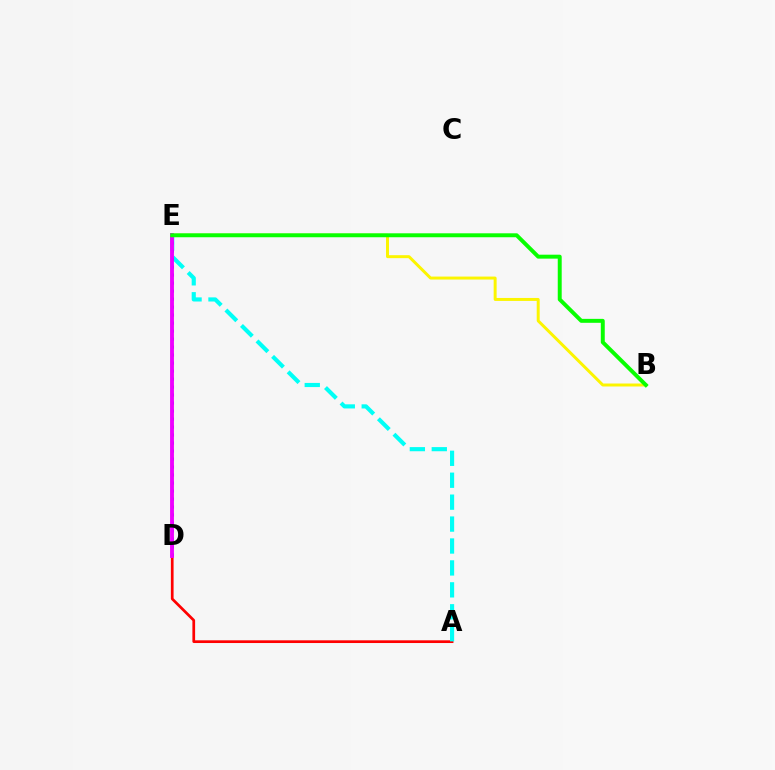{('A', 'D'): [{'color': '#ff0000', 'line_style': 'solid', 'thickness': 1.95}], ('A', 'E'): [{'color': '#00fff6', 'line_style': 'dashed', 'thickness': 2.98}], ('B', 'E'): [{'color': '#fcf500', 'line_style': 'solid', 'thickness': 2.14}, {'color': '#08ff00', 'line_style': 'solid', 'thickness': 2.84}], ('D', 'E'): [{'color': '#0010ff', 'line_style': 'dotted', 'thickness': 2.17}, {'color': '#ee00ff', 'line_style': 'solid', 'thickness': 2.79}]}